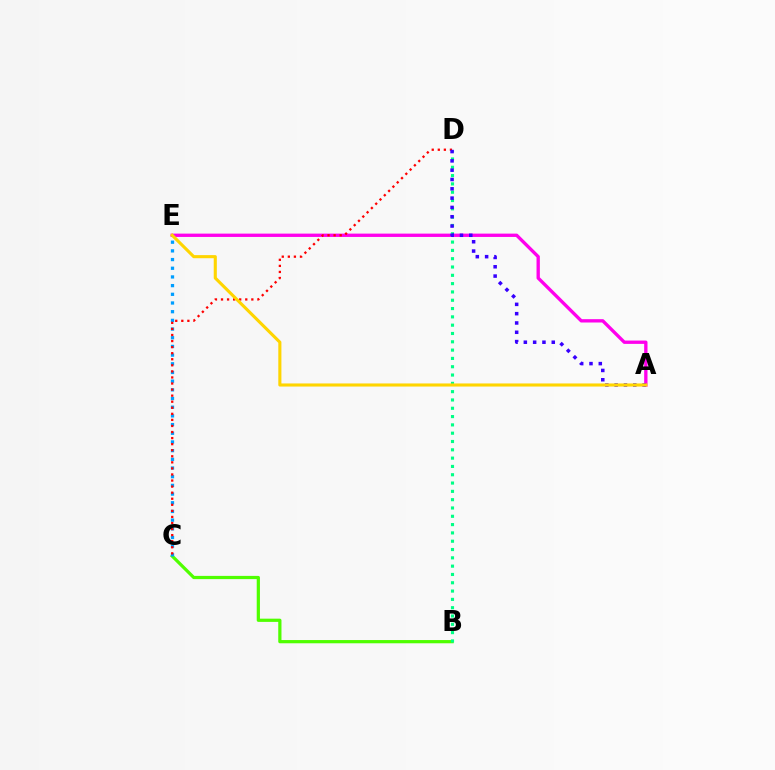{('B', 'C'): [{'color': '#4fff00', 'line_style': 'solid', 'thickness': 2.32}], ('A', 'E'): [{'color': '#ff00ed', 'line_style': 'solid', 'thickness': 2.4}, {'color': '#ffd500', 'line_style': 'solid', 'thickness': 2.23}], ('B', 'D'): [{'color': '#00ff86', 'line_style': 'dotted', 'thickness': 2.26}], ('C', 'E'): [{'color': '#009eff', 'line_style': 'dotted', 'thickness': 2.36}], ('C', 'D'): [{'color': '#ff0000', 'line_style': 'dotted', 'thickness': 1.65}], ('A', 'D'): [{'color': '#3700ff', 'line_style': 'dotted', 'thickness': 2.53}]}